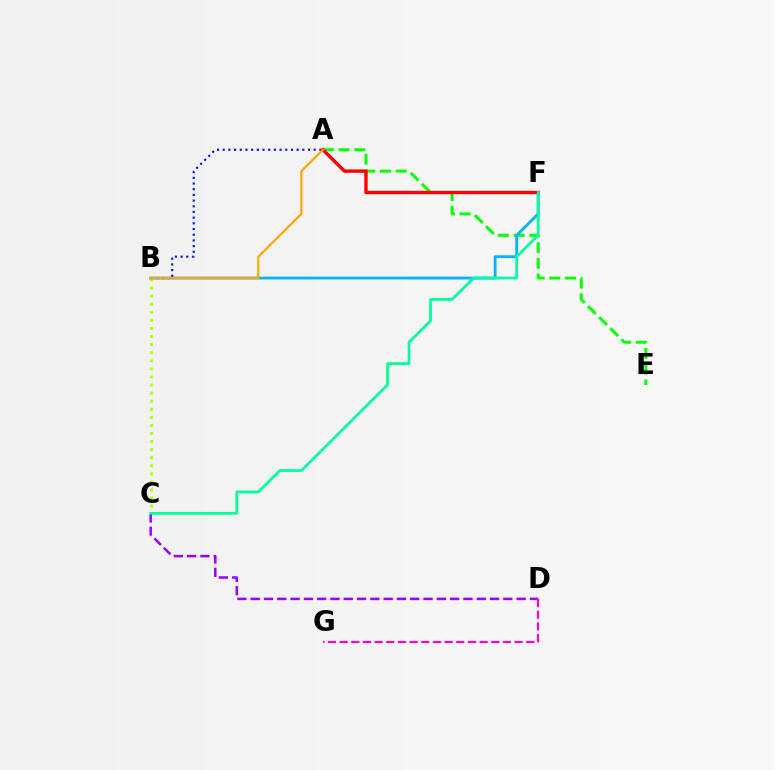{('A', 'E'): [{'color': '#08ff00', 'line_style': 'dashed', 'thickness': 2.13}], ('B', 'F'): [{'color': '#00b5ff', 'line_style': 'solid', 'thickness': 2.03}], ('B', 'C'): [{'color': '#b3ff00', 'line_style': 'dotted', 'thickness': 2.19}], ('A', 'B'): [{'color': '#0010ff', 'line_style': 'dotted', 'thickness': 1.55}, {'color': '#ffa500', 'line_style': 'solid', 'thickness': 1.57}], ('C', 'D'): [{'color': '#9b00ff', 'line_style': 'dashed', 'thickness': 1.81}], ('D', 'G'): [{'color': '#ff00bd', 'line_style': 'dashed', 'thickness': 1.58}], ('A', 'F'): [{'color': '#ff0000', 'line_style': 'solid', 'thickness': 2.45}], ('C', 'F'): [{'color': '#00ff9d', 'line_style': 'solid', 'thickness': 1.98}]}